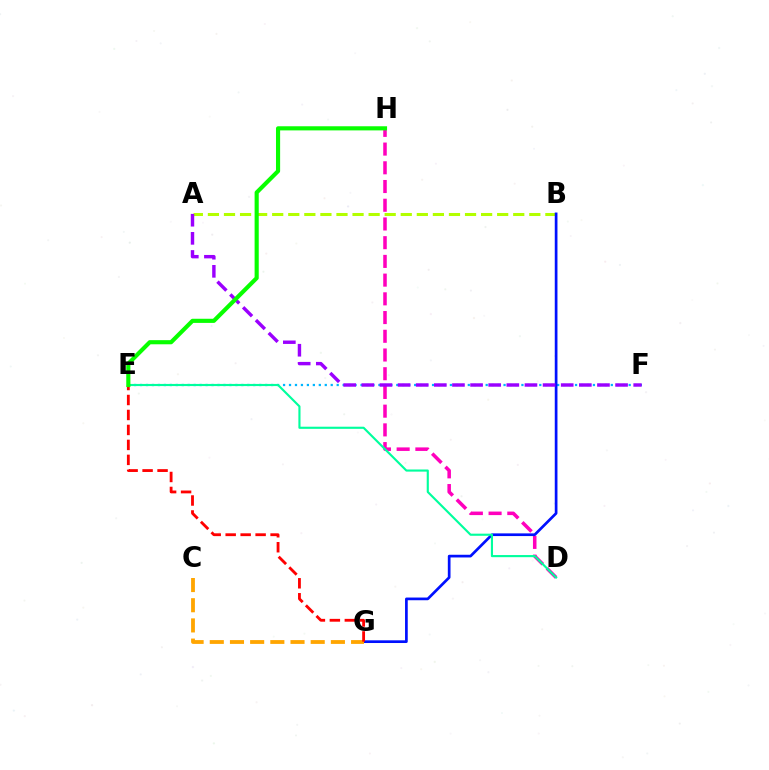{('E', 'F'): [{'color': '#00b5ff', 'line_style': 'dotted', 'thickness': 1.62}], ('D', 'H'): [{'color': '#ff00bd', 'line_style': 'dashed', 'thickness': 2.54}], ('A', 'B'): [{'color': '#b3ff00', 'line_style': 'dashed', 'thickness': 2.18}], ('B', 'G'): [{'color': '#0010ff', 'line_style': 'solid', 'thickness': 1.94}], ('D', 'E'): [{'color': '#00ff9d', 'line_style': 'solid', 'thickness': 1.54}], ('A', 'F'): [{'color': '#9b00ff', 'line_style': 'dashed', 'thickness': 2.46}], ('C', 'G'): [{'color': '#ffa500', 'line_style': 'dashed', 'thickness': 2.74}], ('E', 'G'): [{'color': '#ff0000', 'line_style': 'dashed', 'thickness': 2.03}], ('E', 'H'): [{'color': '#08ff00', 'line_style': 'solid', 'thickness': 2.98}]}